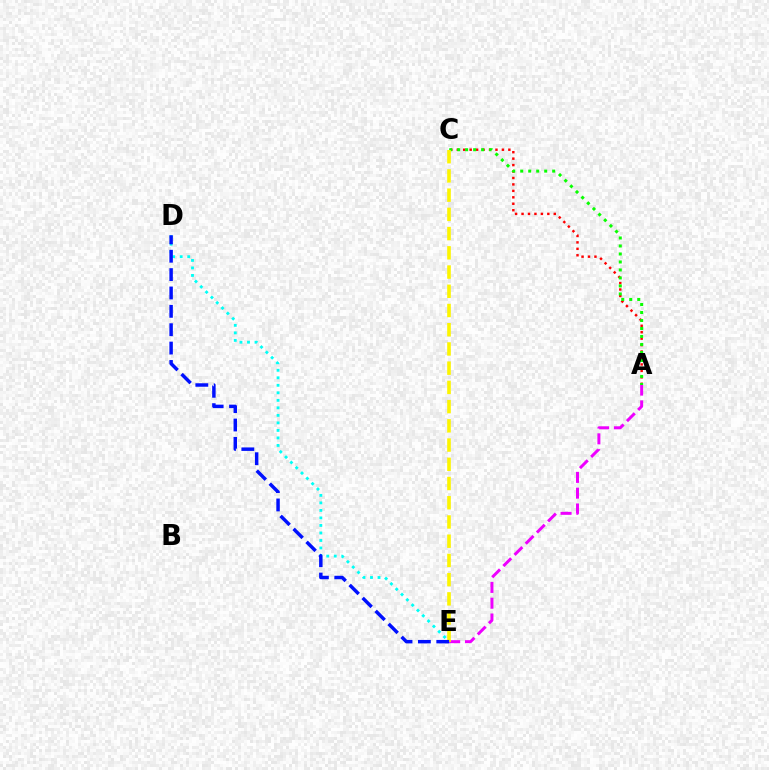{('A', 'E'): [{'color': '#ee00ff', 'line_style': 'dashed', 'thickness': 2.15}], ('D', 'E'): [{'color': '#00fff6', 'line_style': 'dotted', 'thickness': 2.04}, {'color': '#0010ff', 'line_style': 'dashed', 'thickness': 2.5}], ('A', 'C'): [{'color': '#ff0000', 'line_style': 'dotted', 'thickness': 1.75}, {'color': '#08ff00', 'line_style': 'dotted', 'thickness': 2.17}], ('C', 'E'): [{'color': '#fcf500', 'line_style': 'dashed', 'thickness': 2.61}]}